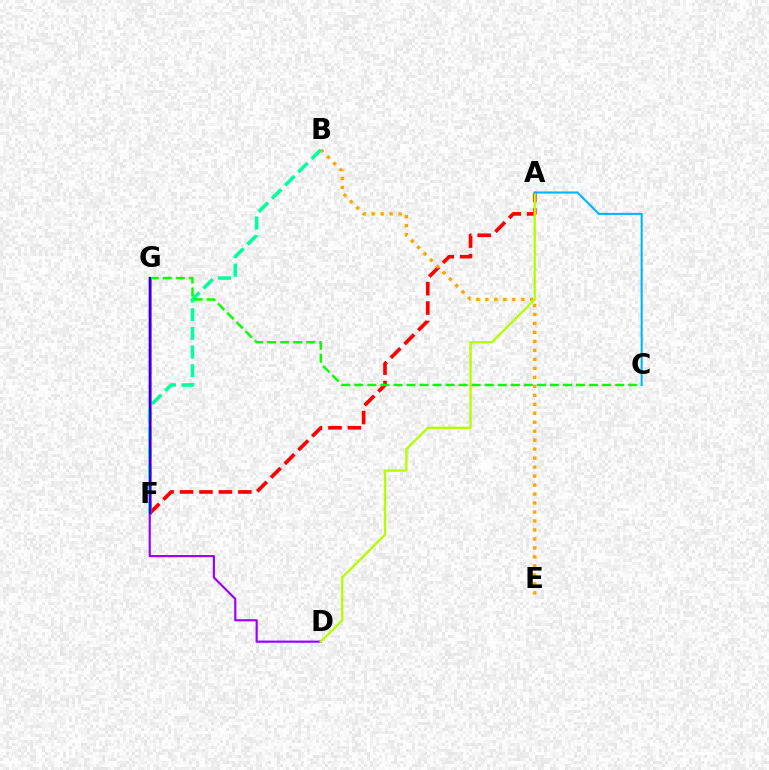{('D', 'G'): [{'color': '#9b00ff', 'line_style': 'solid', 'thickness': 1.56}], ('A', 'F'): [{'color': '#ff0000', 'line_style': 'dashed', 'thickness': 2.64}], ('B', 'E'): [{'color': '#ffa500', 'line_style': 'dotted', 'thickness': 2.44}], ('A', 'D'): [{'color': '#b3ff00', 'line_style': 'solid', 'thickness': 1.68}], ('B', 'F'): [{'color': '#00ff9d', 'line_style': 'dashed', 'thickness': 2.54}], ('F', 'G'): [{'color': '#ff00bd', 'line_style': 'solid', 'thickness': 1.8}, {'color': '#0010ff', 'line_style': 'solid', 'thickness': 1.54}], ('C', 'G'): [{'color': '#08ff00', 'line_style': 'dashed', 'thickness': 1.77}], ('A', 'C'): [{'color': '#00b5ff', 'line_style': 'solid', 'thickness': 1.5}]}